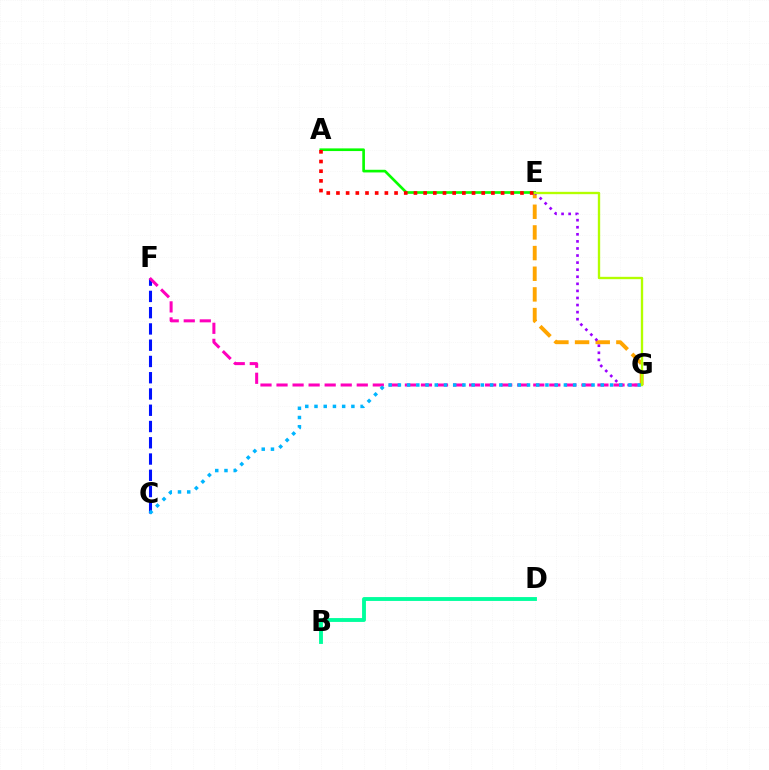{('E', 'G'): [{'color': '#ffa500', 'line_style': 'dashed', 'thickness': 2.81}, {'color': '#9b00ff', 'line_style': 'dotted', 'thickness': 1.92}, {'color': '#b3ff00', 'line_style': 'solid', 'thickness': 1.69}], ('A', 'E'): [{'color': '#08ff00', 'line_style': 'solid', 'thickness': 1.92}, {'color': '#ff0000', 'line_style': 'dotted', 'thickness': 2.63}], ('B', 'D'): [{'color': '#00ff9d', 'line_style': 'solid', 'thickness': 2.78}], ('C', 'F'): [{'color': '#0010ff', 'line_style': 'dashed', 'thickness': 2.21}], ('F', 'G'): [{'color': '#ff00bd', 'line_style': 'dashed', 'thickness': 2.18}], ('C', 'G'): [{'color': '#00b5ff', 'line_style': 'dotted', 'thickness': 2.51}]}